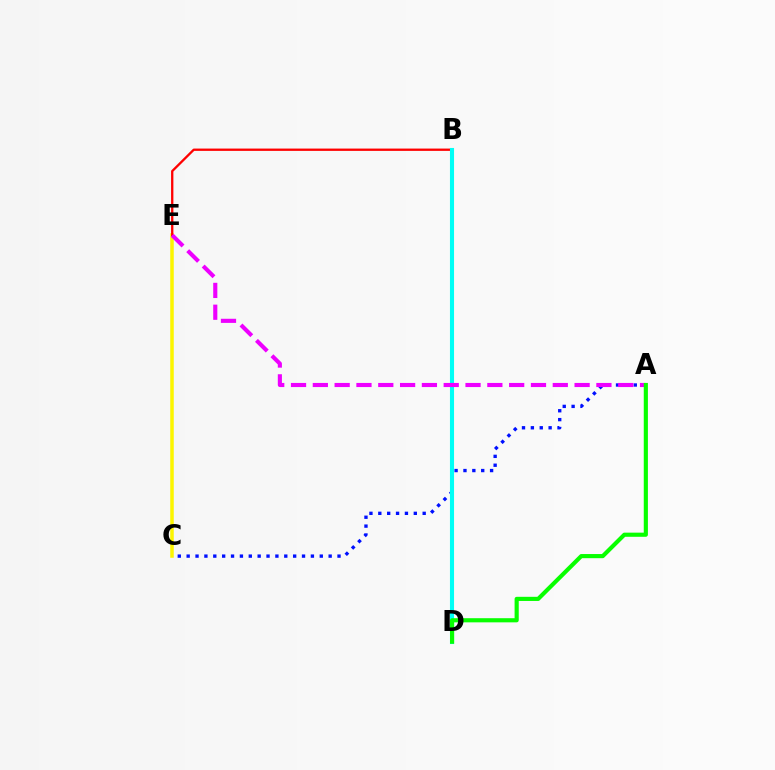{('C', 'E'): [{'color': '#fcf500', 'line_style': 'solid', 'thickness': 2.53}], ('B', 'E'): [{'color': '#ff0000', 'line_style': 'solid', 'thickness': 1.66}], ('A', 'C'): [{'color': '#0010ff', 'line_style': 'dotted', 'thickness': 2.41}], ('B', 'D'): [{'color': '#00fff6', 'line_style': 'solid', 'thickness': 2.94}], ('A', 'E'): [{'color': '#ee00ff', 'line_style': 'dashed', 'thickness': 2.96}], ('A', 'D'): [{'color': '#08ff00', 'line_style': 'solid', 'thickness': 2.98}]}